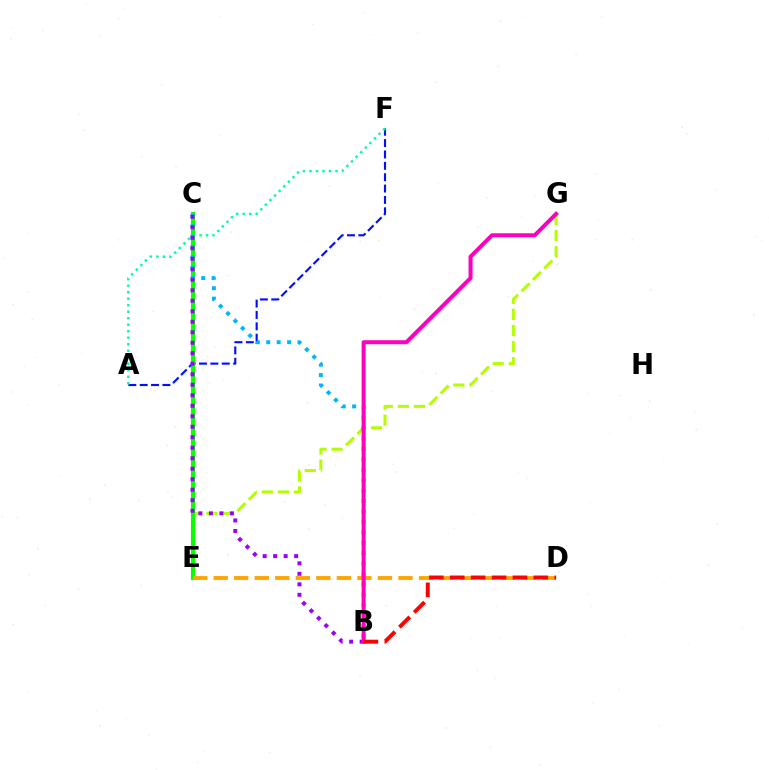{('A', 'F'): [{'color': '#0010ff', 'line_style': 'dashed', 'thickness': 1.54}, {'color': '#00ff9d', 'line_style': 'dotted', 'thickness': 1.77}], ('E', 'G'): [{'color': '#b3ff00', 'line_style': 'dashed', 'thickness': 2.18}], ('C', 'E'): [{'color': '#08ff00', 'line_style': 'solid', 'thickness': 2.95}], ('D', 'E'): [{'color': '#ffa500', 'line_style': 'dashed', 'thickness': 2.79}], ('B', 'C'): [{'color': '#00b5ff', 'line_style': 'dotted', 'thickness': 2.83}, {'color': '#9b00ff', 'line_style': 'dotted', 'thickness': 2.85}], ('B', 'G'): [{'color': '#ff00bd', 'line_style': 'solid', 'thickness': 2.88}], ('B', 'D'): [{'color': '#ff0000', 'line_style': 'dashed', 'thickness': 2.84}]}